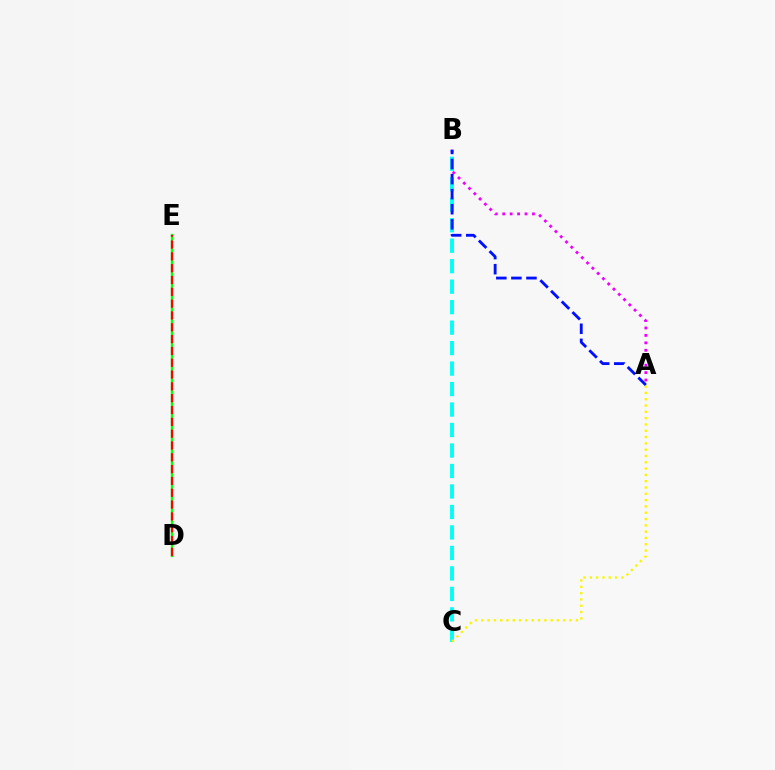{('A', 'B'): [{'color': '#ee00ff', 'line_style': 'dotted', 'thickness': 2.02}, {'color': '#0010ff', 'line_style': 'dashed', 'thickness': 2.05}], ('B', 'C'): [{'color': '#00fff6', 'line_style': 'dashed', 'thickness': 2.78}], ('A', 'C'): [{'color': '#fcf500', 'line_style': 'dotted', 'thickness': 1.71}], ('D', 'E'): [{'color': '#08ff00', 'line_style': 'solid', 'thickness': 1.69}, {'color': '#ff0000', 'line_style': 'dashed', 'thickness': 1.61}]}